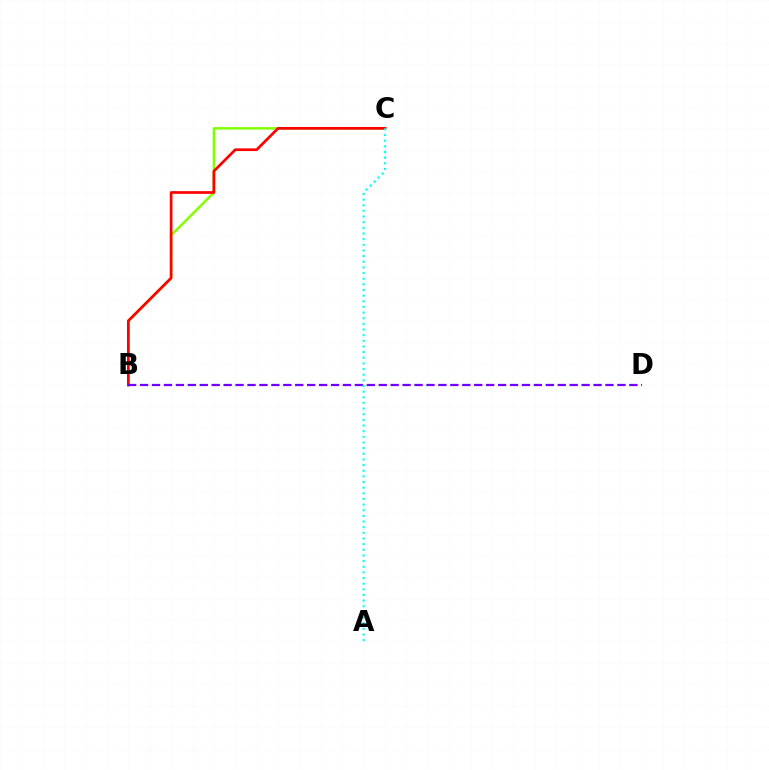{('B', 'C'): [{'color': '#84ff00', 'line_style': 'solid', 'thickness': 1.8}, {'color': '#ff0000', 'line_style': 'solid', 'thickness': 1.95}], ('B', 'D'): [{'color': '#7200ff', 'line_style': 'dashed', 'thickness': 1.62}], ('A', 'C'): [{'color': '#00fff6', 'line_style': 'dotted', 'thickness': 1.53}]}